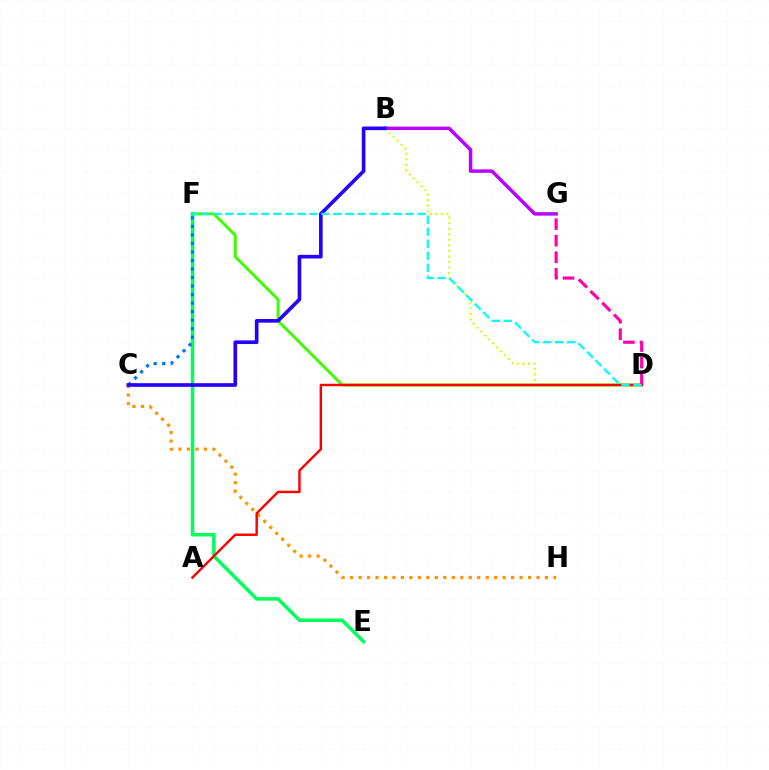{('D', 'F'): [{'color': '#3dff00', 'line_style': 'solid', 'thickness': 2.12}, {'color': '#00fff6', 'line_style': 'dashed', 'thickness': 1.63}], ('B', 'G'): [{'color': '#b900ff', 'line_style': 'solid', 'thickness': 2.5}], ('B', 'D'): [{'color': '#d1ff00', 'line_style': 'dotted', 'thickness': 1.5}], ('E', 'F'): [{'color': '#00ff5c', 'line_style': 'solid', 'thickness': 2.52}], ('C', 'F'): [{'color': '#0074ff', 'line_style': 'dotted', 'thickness': 2.32}], ('C', 'H'): [{'color': '#ff9400', 'line_style': 'dotted', 'thickness': 2.3}], ('B', 'C'): [{'color': '#2500ff', 'line_style': 'solid', 'thickness': 2.62}], ('D', 'G'): [{'color': '#ff00ac', 'line_style': 'dashed', 'thickness': 2.25}], ('A', 'D'): [{'color': '#ff0000', 'line_style': 'solid', 'thickness': 1.75}]}